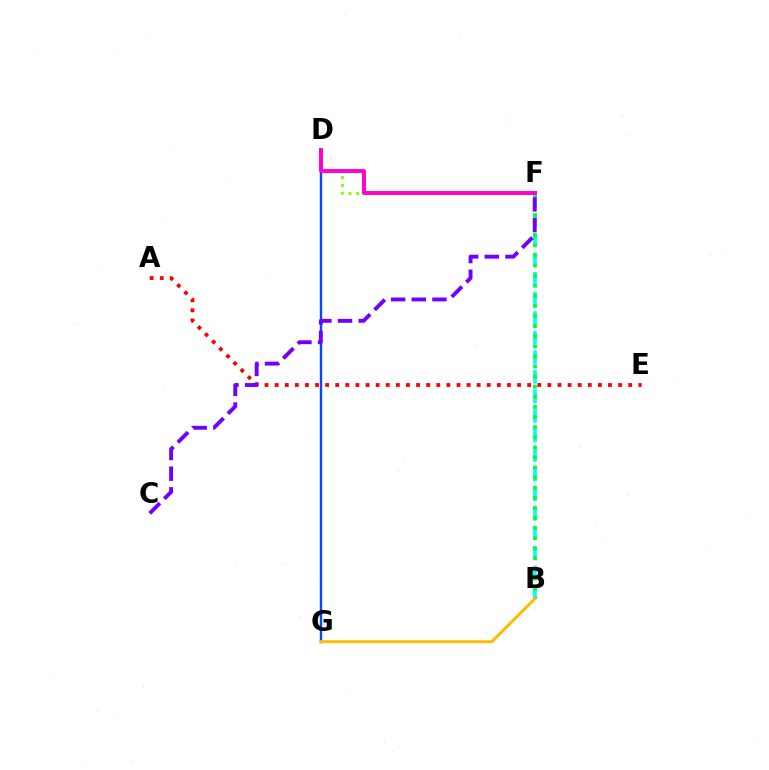{('B', 'F'): [{'color': '#00fff6', 'line_style': 'dashed', 'thickness': 2.66}, {'color': '#00ff39', 'line_style': 'dotted', 'thickness': 2.74}], ('A', 'E'): [{'color': '#ff0000', 'line_style': 'dotted', 'thickness': 2.74}], ('D', 'F'): [{'color': '#84ff00', 'line_style': 'dotted', 'thickness': 2.11}, {'color': '#ff00cf', 'line_style': 'solid', 'thickness': 2.82}], ('D', 'G'): [{'color': '#004bff', 'line_style': 'solid', 'thickness': 1.73}], ('B', 'G'): [{'color': '#ffbd00', 'line_style': 'solid', 'thickness': 2.15}], ('C', 'F'): [{'color': '#7200ff', 'line_style': 'dashed', 'thickness': 2.81}]}